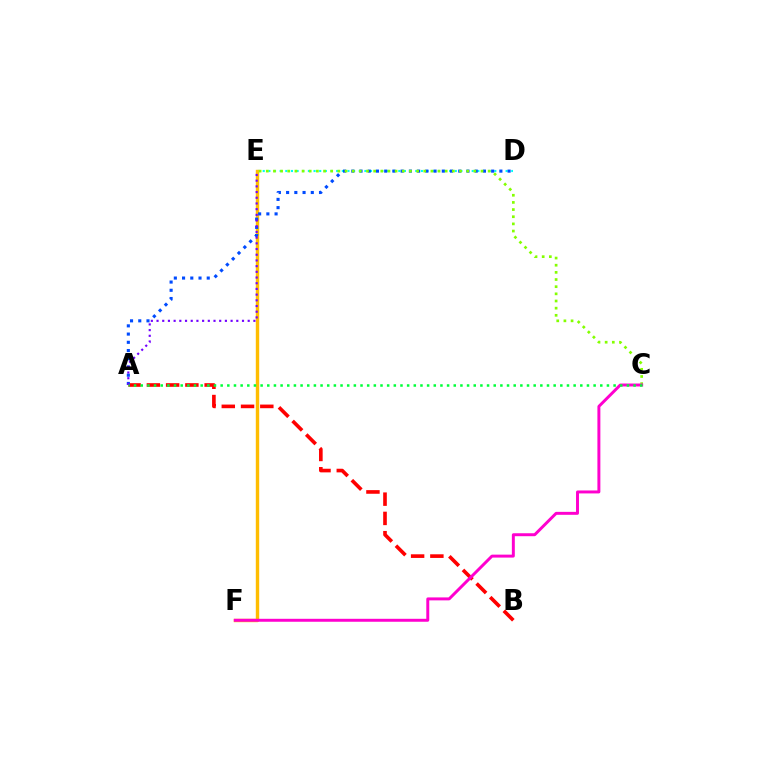{('D', 'E'): [{'color': '#00fff6', 'line_style': 'dotted', 'thickness': 1.53}], ('E', 'F'): [{'color': '#ffbd00', 'line_style': 'solid', 'thickness': 2.46}], ('A', 'B'): [{'color': '#ff0000', 'line_style': 'dashed', 'thickness': 2.62}], ('A', 'D'): [{'color': '#004bff', 'line_style': 'dotted', 'thickness': 2.24}], ('C', 'E'): [{'color': '#84ff00', 'line_style': 'dotted', 'thickness': 1.94}], ('A', 'E'): [{'color': '#7200ff', 'line_style': 'dotted', 'thickness': 1.55}], ('C', 'F'): [{'color': '#ff00cf', 'line_style': 'solid', 'thickness': 2.13}], ('A', 'C'): [{'color': '#00ff39', 'line_style': 'dotted', 'thickness': 1.81}]}